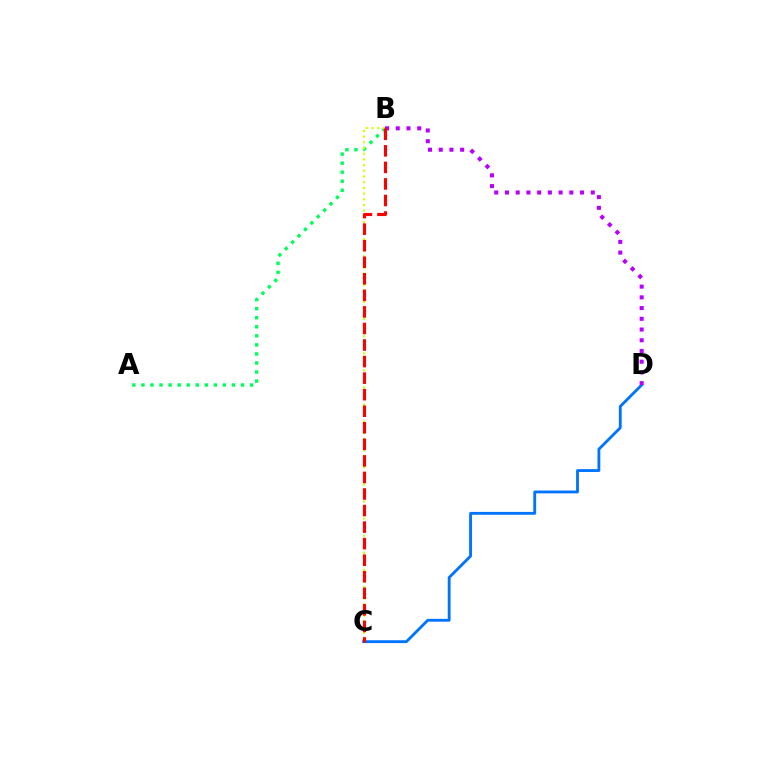{('A', 'B'): [{'color': '#00ff5c', 'line_style': 'dotted', 'thickness': 2.46}], ('C', 'D'): [{'color': '#0074ff', 'line_style': 'solid', 'thickness': 2.04}], ('B', 'C'): [{'color': '#d1ff00', 'line_style': 'dotted', 'thickness': 1.55}, {'color': '#ff0000', 'line_style': 'dashed', 'thickness': 2.25}], ('B', 'D'): [{'color': '#b900ff', 'line_style': 'dotted', 'thickness': 2.91}]}